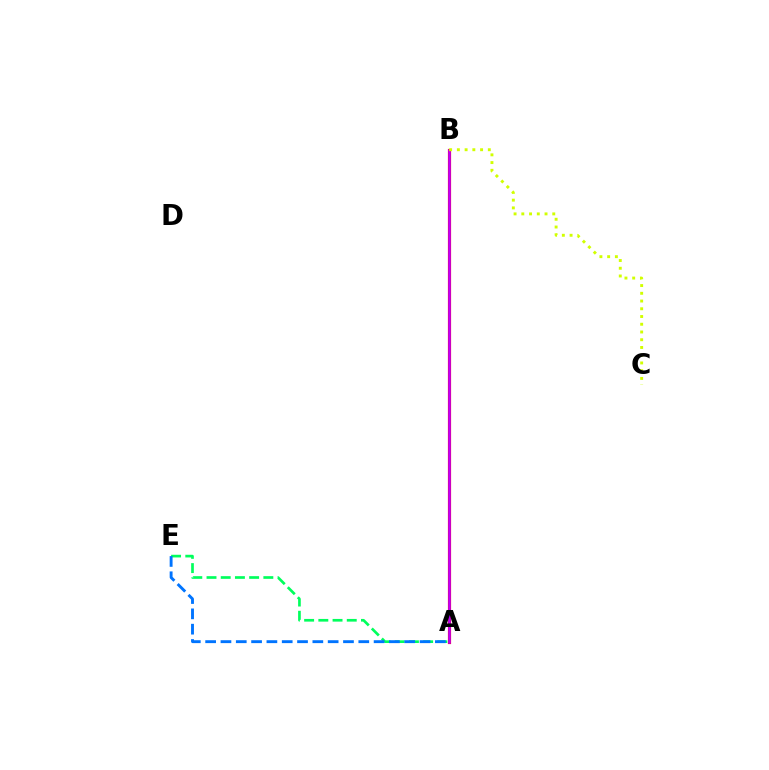{('A', 'B'): [{'color': '#ff0000', 'line_style': 'solid', 'thickness': 2.28}, {'color': '#b900ff', 'line_style': 'solid', 'thickness': 1.81}], ('A', 'E'): [{'color': '#00ff5c', 'line_style': 'dashed', 'thickness': 1.93}, {'color': '#0074ff', 'line_style': 'dashed', 'thickness': 2.08}], ('B', 'C'): [{'color': '#d1ff00', 'line_style': 'dotted', 'thickness': 2.1}]}